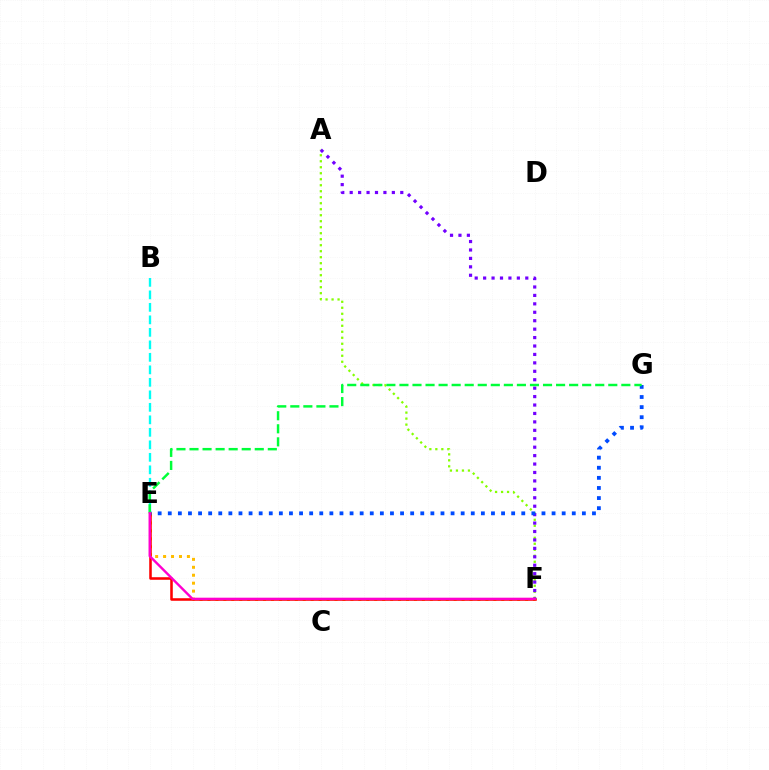{('A', 'F'): [{'color': '#84ff00', 'line_style': 'dotted', 'thickness': 1.63}, {'color': '#7200ff', 'line_style': 'dotted', 'thickness': 2.29}], ('E', 'F'): [{'color': '#ffbd00', 'line_style': 'dotted', 'thickness': 2.16}, {'color': '#ff0000', 'line_style': 'solid', 'thickness': 1.84}, {'color': '#ff00cf', 'line_style': 'solid', 'thickness': 1.73}], ('B', 'E'): [{'color': '#00fff6', 'line_style': 'dashed', 'thickness': 1.7}], ('E', 'G'): [{'color': '#004bff', 'line_style': 'dotted', 'thickness': 2.74}, {'color': '#00ff39', 'line_style': 'dashed', 'thickness': 1.77}]}